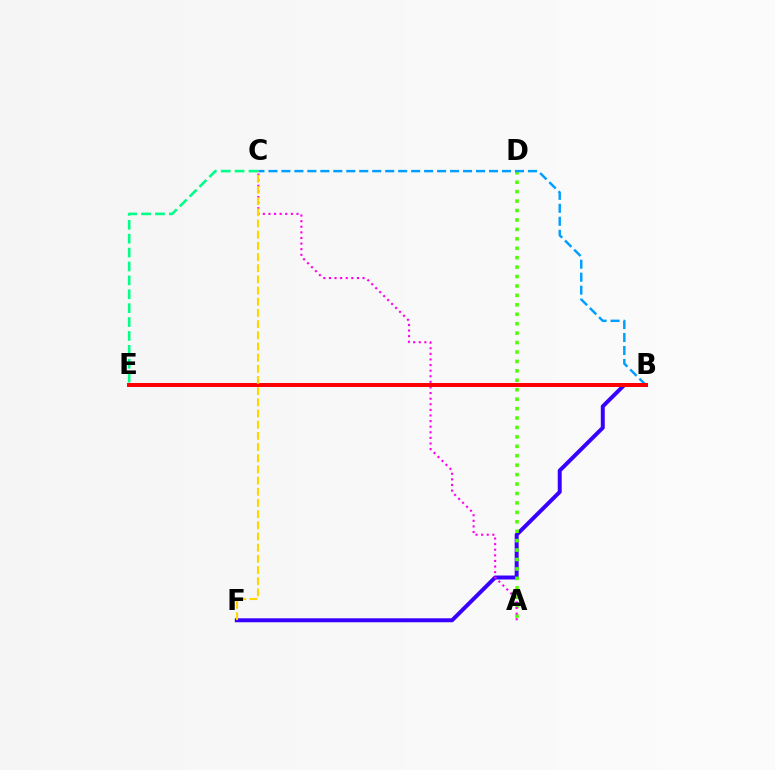{('B', 'F'): [{'color': '#3700ff', 'line_style': 'solid', 'thickness': 2.86}], ('A', 'D'): [{'color': '#4fff00', 'line_style': 'dotted', 'thickness': 2.56}], ('A', 'C'): [{'color': '#ff00ed', 'line_style': 'dotted', 'thickness': 1.52}], ('B', 'C'): [{'color': '#009eff', 'line_style': 'dashed', 'thickness': 1.76}], ('C', 'E'): [{'color': '#00ff86', 'line_style': 'dashed', 'thickness': 1.89}], ('B', 'E'): [{'color': '#ff0000', 'line_style': 'solid', 'thickness': 2.86}], ('C', 'F'): [{'color': '#ffd500', 'line_style': 'dashed', 'thickness': 1.52}]}